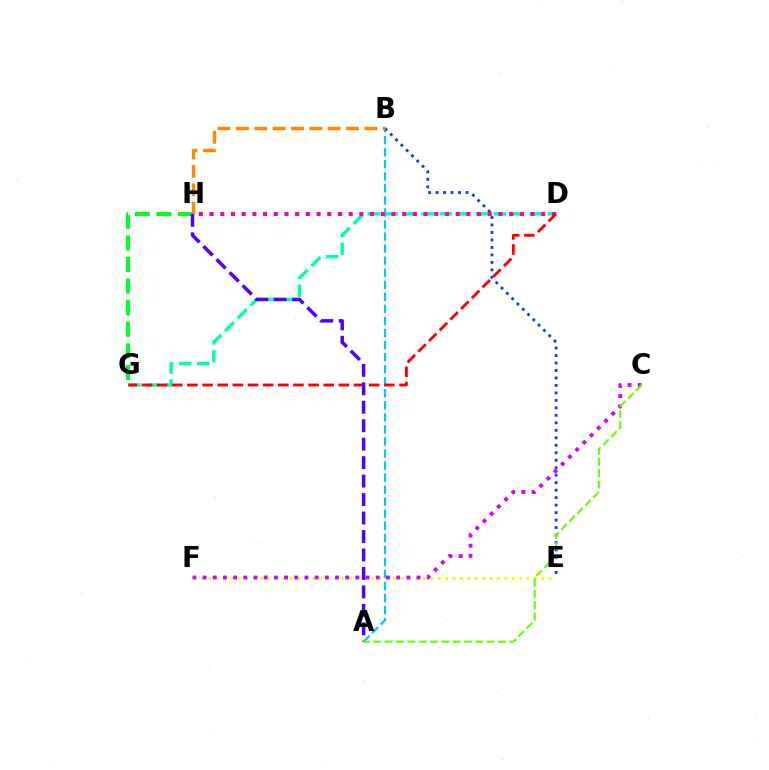{('A', 'B'): [{'color': '#00c7ff', 'line_style': 'dashed', 'thickness': 1.64}], ('D', 'G'): [{'color': '#00ffaf', 'line_style': 'dashed', 'thickness': 2.45}, {'color': '#ff0000', 'line_style': 'dashed', 'thickness': 2.06}], ('G', 'H'): [{'color': '#00ff27', 'line_style': 'dashed', 'thickness': 2.93}], ('B', 'E'): [{'color': '#003fff', 'line_style': 'dotted', 'thickness': 2.03}], ('E', 'F'): [{'color': '#eeff00', 'line_style': 'dotted', 'thickness': 2.01}], ('D', 'H'): [{'color': '#ff00a0', 'line_style': 'dotted', 'thickness': 2.91}], ('C', 'F'): [{'color': '#d600ff', 'line_style': 'dotted', 'thickness': 2.77}], ('B', 'H'): [{'color': '#ff8800', 'line_style': 'dashed', 'thickness': 2.49}], ('A', 'H'): [{'color': '#4f00ff', 'line_style': 'dashed', 'thickness': 2.51}], ('A', 'C'): [{'color': '#66ff00', 'line_style': 'dashed', 'thickness': 1.54}]}